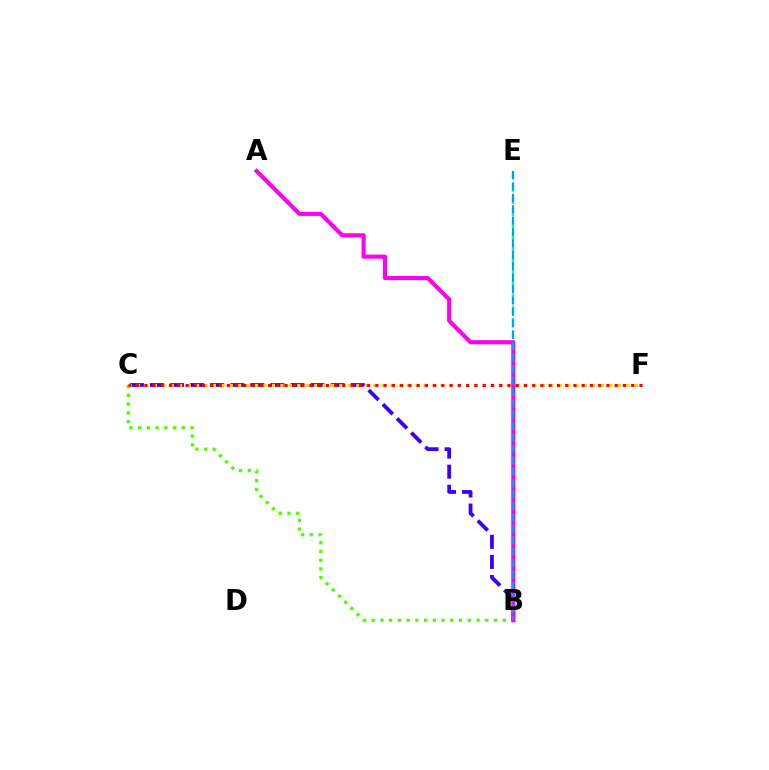{('B', 'E'): [{'color': '#00ff86', 'line_style': 'dashed', 'thickness': 1.66}, {'color': '#009eff', 'line_style': 'dashed', 'thickness': 1.55}], ('B', 'C'): [{'color': '#3700ff', 'line_style': 'dashed', 'thickness': 2.73}, {'color': '#4fff00', 'line_style': 'dotted', 'thickness': 2.38}], ('C', 'F'): [{'color': '#ffd500', 'line_style': 'dotted', 'thickness': 2.29}, {'color': '#ff0000', 'line_style': 'dotted', 'thickness': 2.24}], ('A', 'B'): [{'color': '#ff00ed', 'line_style': 'solid', 'thickness': 2.96}]}